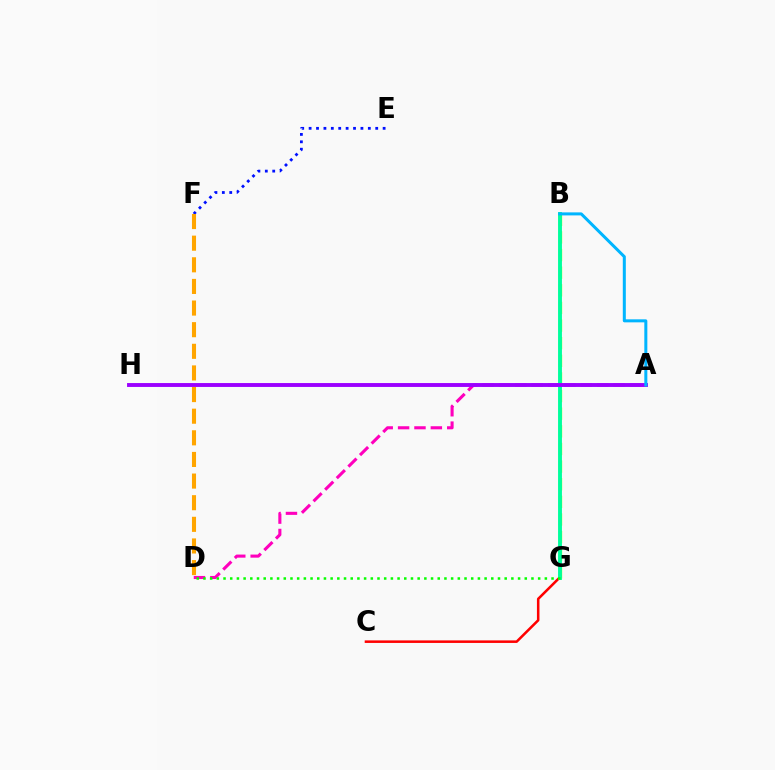{('C', 'G'): [{'color': '#ff0000', 'line_style': 'solid', 'thickness': 1.83}], ('A', 'D'): [{'color': '#ff00bd', 'line_style': 'dashed', 'thickness': 2.23}], ('B', 'G'): [{'color': '#b3ff00', 'line_style': 'dashed', 'thickness': 2.39}, {'color': '#00ff9d', 'line_style': 'solid', 'thickness': 2.79}], ('A', 'H'): [{'color': '#9b00ff', 'line_style': 'solid', 'thickness': 2.8}], ('E', 'F'): [{'color': '#0010ff', 'line_style': 'dotted', 'thickness': 2.01}], ('D', 'G'): [{'color': '#08ff00', 'line_style': 'dotted', 'thickness': 1.82}], ('A', 'B'): [{'color': '#00b5ff', 'line_style': 'solid', 'thickness': 2.17}], ('D', 'F'): [{'color': '#ffa500', 'line_style': 'dashed', 'thickness': 2.94}]}